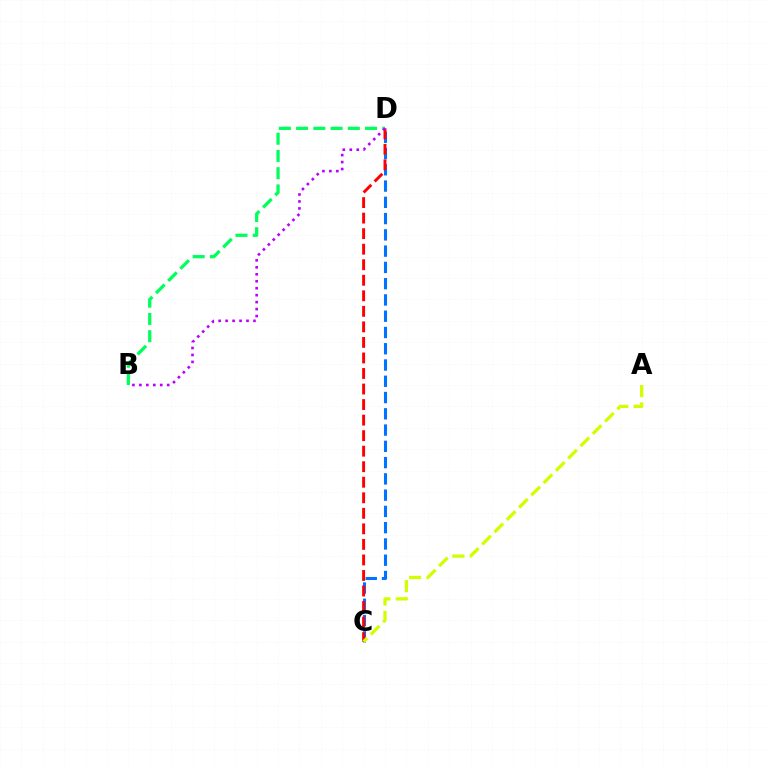{('C', 'D'): [{'color': '#0074ff', 'line_style': 'dashed', 'thickness': 2.21}, {'color': '#ff0000', 'line_style': 'dashed', 'thickness': 2.11}], ('A', 'C'): [{'color': '#d1ff00', 'line_style': 'dashed', 'thickness': 2.36}], ('B', 'D'): [{'color': '#00ff5c', 'line_style': 'dashed', 'thickness': 2.34}, {'color': '#b900ff', 'line_style': 'dotted', 'thickness': 1.89}]}